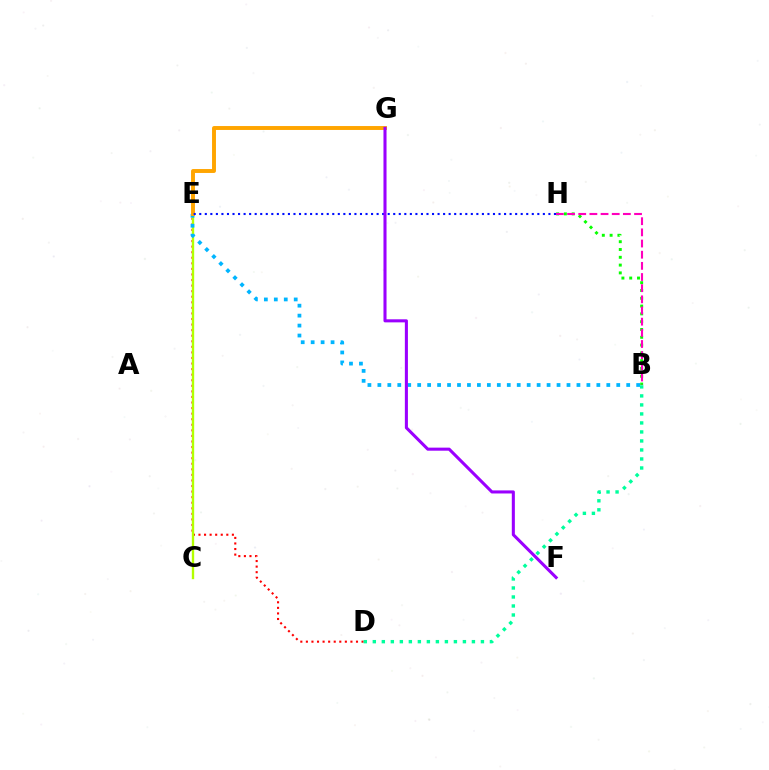{('D', 'E'): [{'color': '#ff0000', 'line_style': 'dotted', 'thickness': 1.51}], ('B', 'H'): [{'color': '#08ff00', 'line_style': 'dotted', 'thickness': 2.12}, {'color': '#ff00bd', 'line_style': 'dashed', 'thickness': 1.52}], ('C', 'E'): [{'color': '#b3ff00', 'line_style': 'solid', 'thickness': 1.69}], ('B', 'E'): [{'color': '#00b5ff', 'line_style': 'dotted', 'thickness': 2.7}], ('B', 'D'): [{'color': '#00ff9d', 'line_style': 'dotted', 'thickness': 2.45}], ('E', 'G'): [{'color': '#ffa500', 'line_style': 'solid', 'thickness': 2.82}], ('E', 'H'): [{'color': '#0010ff', 'line_style': 'dotted', 'thickness': 1.51}], ('F', 'G'): [{'color': '#9b00ff', 'line_style': 'solid', 'thickness': 2.2}]}